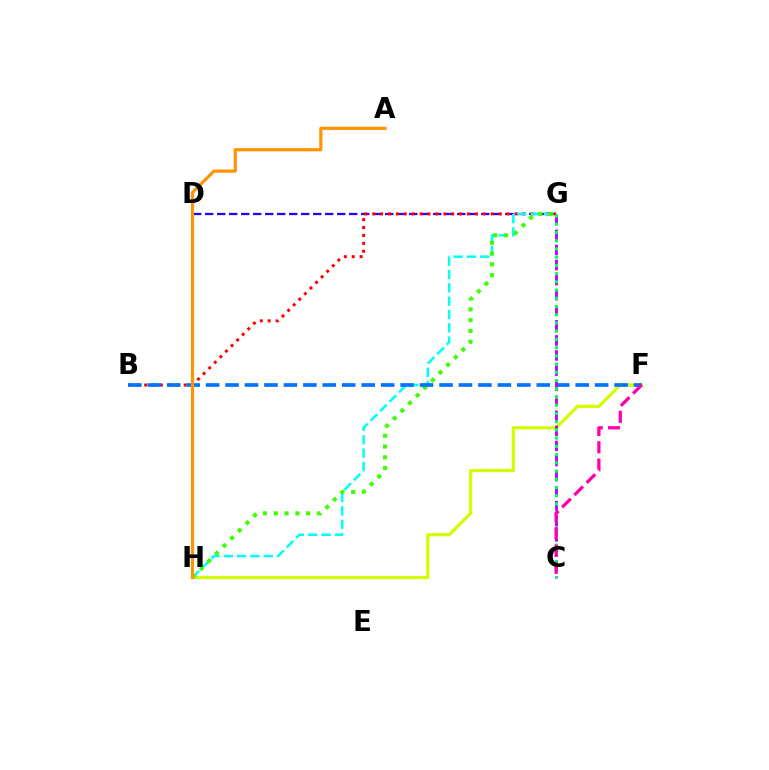{('D', 'G'): [{'color': '#2500ff', 'line_style': 'dashed', 'thickness': 1.63}], ('B', 'G'): [{'color': '#ff0000', 'line_style': 'dotted', 'thickness': 2.15}], ('G', 'H'): [{'color': '#00fff6', 'line_style': 'dashed', 'thickness': 1.81}, {'color': '#3dff00', 'line_style': 'dotted', 'thickness': 2.93}], ('F', 'H'): [{'color': '#d1ff00', 'line_style': 'solid', 'thickness': 2.31}], ('B', 'F'): [{'color': '#0074ff', 'line_style': 'dashed', 'thickness': 2.64}], ('C', 'G'): [{'color': '#b900ff', 'line_style': 'dashed', 'thickness': 2.05}, {'color': '#00ff5c', 'line_style': 'dotted', 'thickness': 2.24}], ('C', 'F'): [{'color': '#ff00ac', 'line_style': 'dashed', 'thickness': 2.35}], ('A', 'H'): [{'color': '#ff9400', 'line_style': 'solid', 'thickness': 2.3}]}